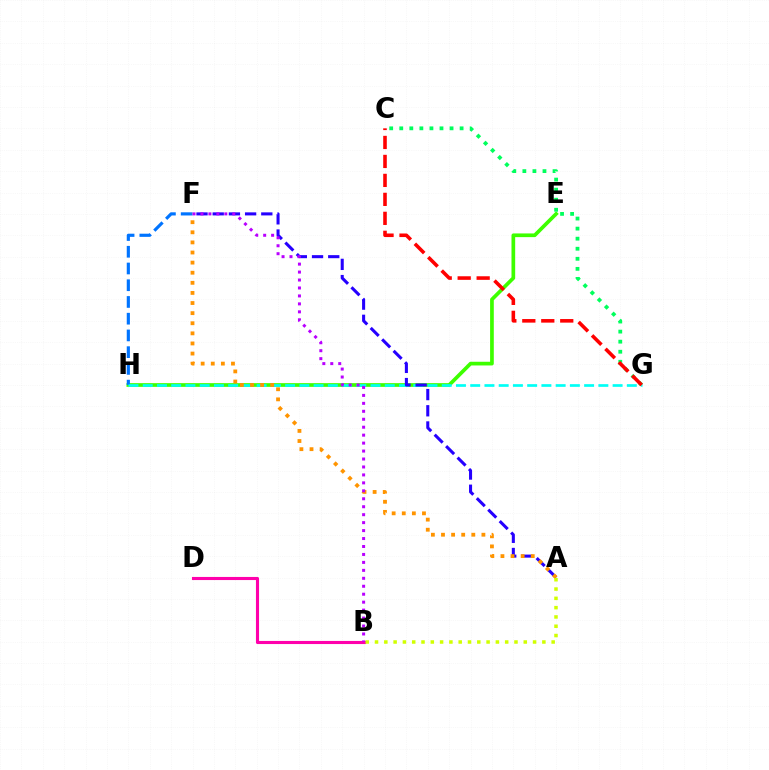{('E', 'H'): [{'color': '#3dff00', 'line_style': 'solid', 'thickness': 2.66}], ('F', 'H'): [{'color': '#0074ff', 'line_style': 'dashed', 'thickness': 2.27}], ('G', 'H'): [{'color': '#00fff6', 'line_style': 'dashed', 'thickness': 1.93}], ('A', 'F'): [{'color': '#2500ff', 'line_style': 'dashed', 'thickness': 2.2}, {'color': '#ff9400', 'line_style': 'dotted', 'thickness': 2.75}], ('B', 'D'): [{'color': '#ff00ac', 'line_style': 'solid', 'thickness': 2.23}], ('A', 'B'): [{'color': '#d1ff00', 'line_style': 'dotted', 'thickness': 2.53}], ('C', 'G'): [{'color': '#00ff5c', 'line_style': 'dotted', 'thickness': 2.73}, {'color': '#ff0000', 'line_style': 'dashed', 'thickness': 2.58}], ('B', 'F'): [{'color': '#b900ff', 'line_style': 'dotted', 'thickness': 2.16}]}